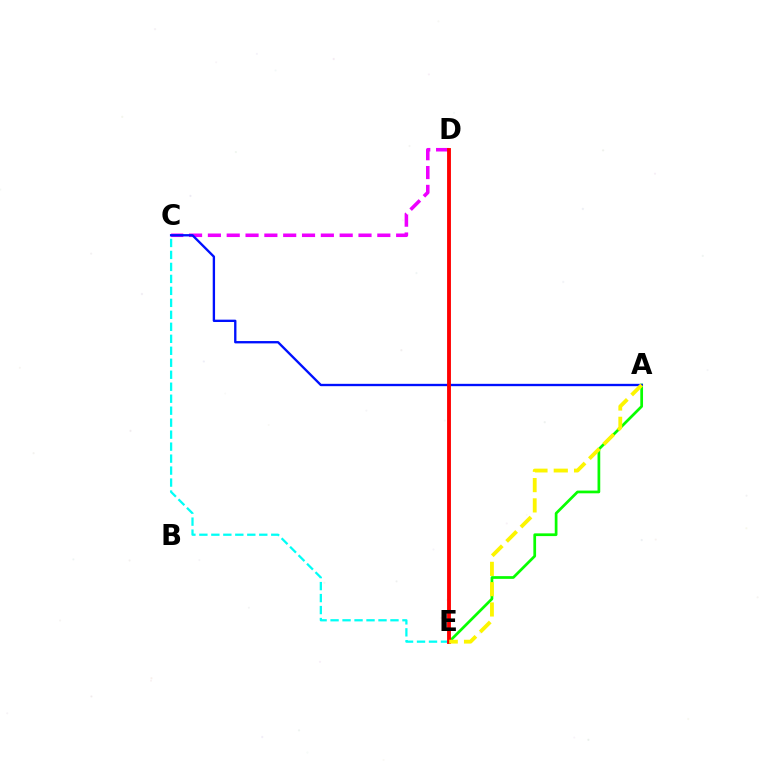{('C', 'D'): [{'color': '#ee00ff', 'line_style': 'dashed', 'thickness': 2.56}], ('A', 'E'): [{'color': '#08ff00', 'line_style': 'solid', 'thickness': 1.96}, {'color': '#fcf500', 'line_style': 'dashed', 'thickness': 2.76}], ('A', 'C'): [{'color': '#0010ff', 'line_style': 'solid', 'thickness': 1.69}], ('C', 'E'): [{'color': '#00fff6', 'line_style': 'dashed', 'thickness': 1.63}], ('D', 'E'): [{'color': '#ff0000', 'line_style': 'solid', 'thickness': 2.78}]}